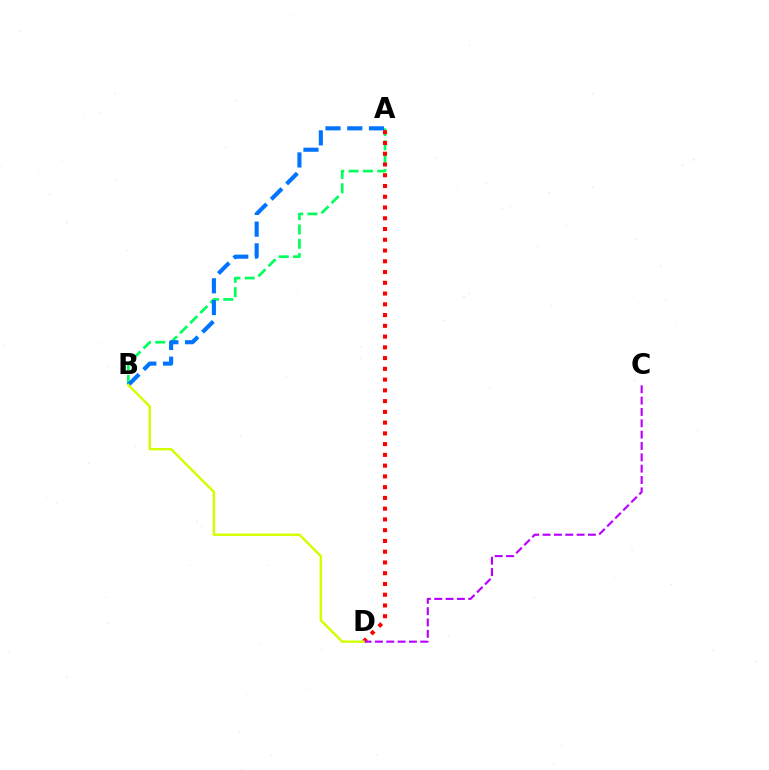{('A', 'B'): [{'color': '#00ff5c', 'line_style': 'dashed', 'thickness': 1.94}, {'color': '#0074ff', 'line_style': 'dashed', 'thickness': 2.95}], ('A', 'D'): [{'color': '#ff0000', 'line_style': 'dotted', 'thickness': 2.92}], ('C', 'D'): [{'color': '#b900ff', 'line_style': 'dashed', 'thickness': 1.54}], ('B', 'D'): [{'color': '#d1ff00', 'line_style': 'solid', 'thickness': 1.76}]}